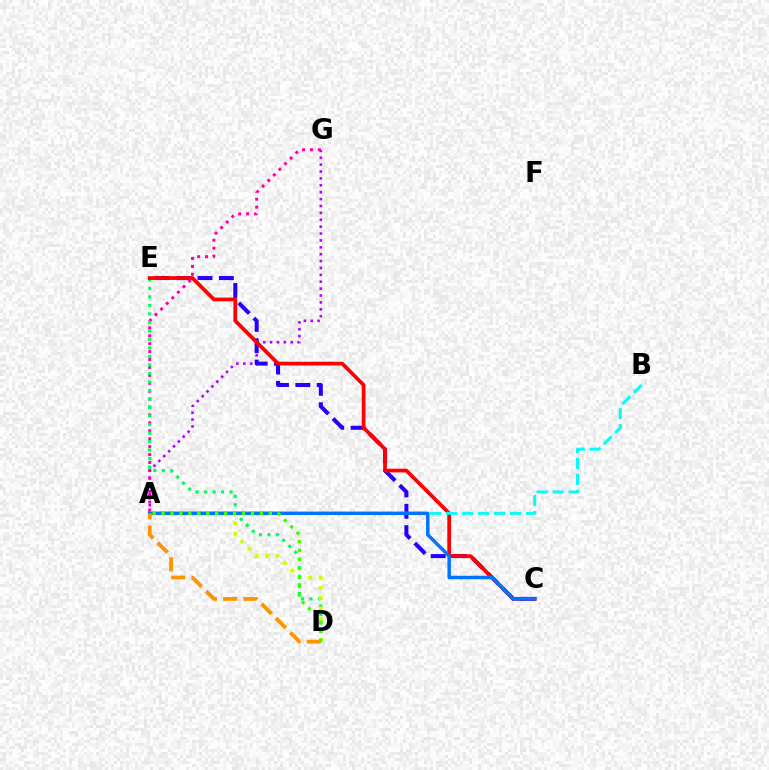{('A', 'G'): [{'color': '#b900ff', 'line_style': 'dotted', 'thickness': 1.87}, {'color': '#ff00ac', 'line_style': 'dotted', 'thickness': 2.15}], ('D', 'E'): [{'color': '#00ff5c', 'line_style': 'dotted', 'thickness': 2.31}], ('C', 'E'): [{'color': '#2500ff', 'line_style': 'dashed', 'thickness': 2.9}, {'color': '#ff0000', 'line_style': 'solid', 'thickness': 2.68}], ('A', 'B'): [{'color': '#00fff6', 'line_style': 'dashed', 'thickness': 2.17}], ('A', 'D'): [{'color': '#d1ff00', 'line_style': 'dotted', 'thickness': 2.83}, {'color': '#ff9400', 'line_style': 'dashed', 'thickness': 2.75}, {'color': '#3dff00', 'line_style': 'dotted', 'thickness': 2.43}], ('A', 'C'): [{'color': '#0074ff', 'line_style': 'solid', 'thickness': 2.49}]}